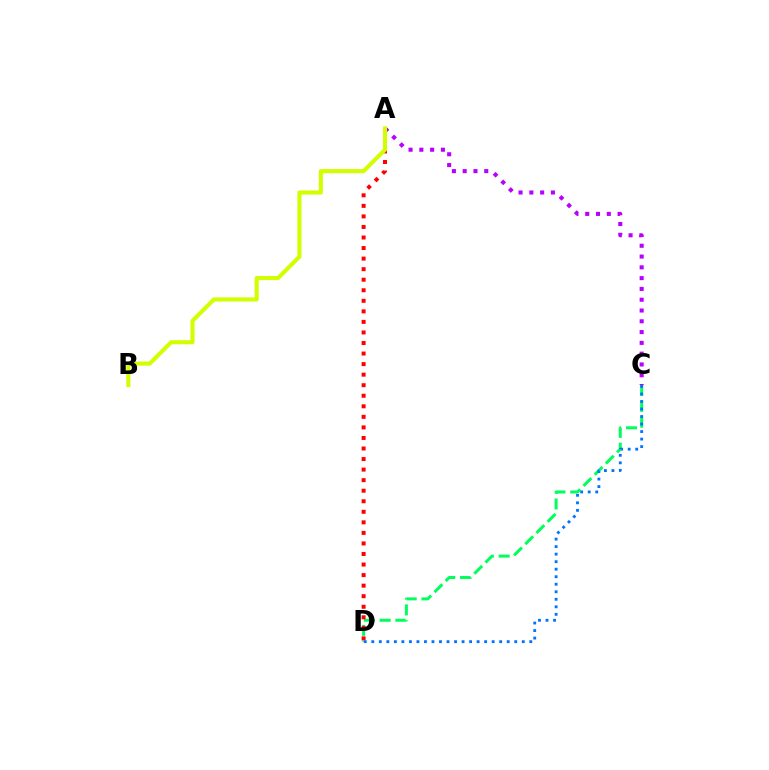{('C', 'D'): [{'color': '#00ff5c', 'line_style': 'dashed', 'thickness': 2.15}, {'color': '#0074ff', 'line_style': 'dotted', 'thickness': 2.04}], ('A', 'C'): [{'color': '#b900ff', 'line_style': 'dotted', 'thickness': 2.93}], ('A', 'D'): [{'color': '#ff0000', 'line_style': 'dotted', 'thickness': 2.87}], ('A', 'B'): [{'color': '#d1ff00', 'line_style': 'solid', 'thickness': 2.94}]}